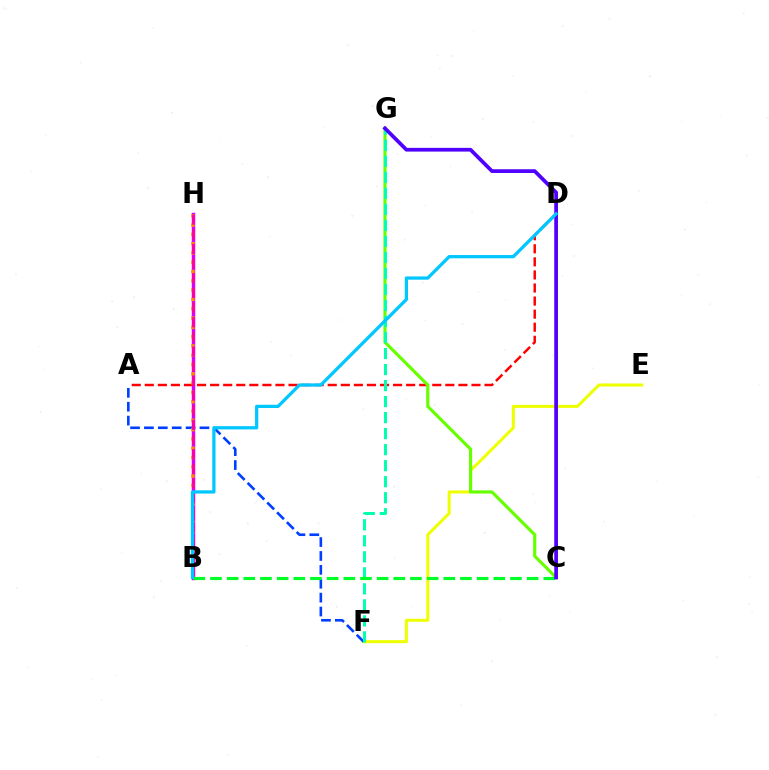{('E', 'F'): [{'color': '#eeff00', 'line_style': 'solid', 'thickness': 2.18}], ('A', 'F'): [{'color': '#003fff', 'line_style': 'dashed', 'thickness': 1.89}], ('B', 'H'): [{'color': '#d600ff', 'line_style': 'solid', 'thickness': 2.5}, {'color': '#ff8800', 'line_style': 'dotted', 'thickness': 2.53}, {'color': '#ff00a0', 'line_style': 'dashed', 'thickness': 1.99}], ('A', 'D'): [{'color': '#ff0000', 'line_style': 'dashed', 'thickness': 1.78}], ('C', 'G'): [{'color': '#66ff00', 'line_style': 'solid', 'thickness': 2.27}, {'color': '#4f00ff', 'line_style': 'solid', 'thickness': 2.68}], ('F', 'G'): [{'color': '#00ffaf', 'line_style': 'dashed', 'thickness': 2.18}], ('B', 'C'): [{'color': '#00ff27', 'line_style': 'dashed', 'thickness': 2.26}], ('B', 'D'): [{'color': '#00c7ff', 'line_style': 'solid', 'thickness': 2.34}]}